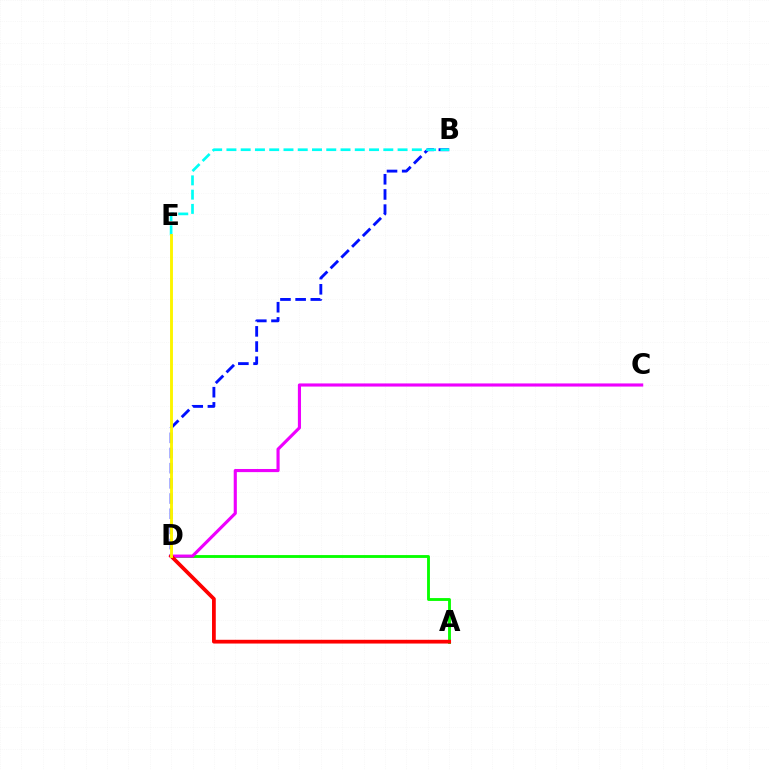{('B', 'D'): [{'color': '#0010ff', 'line_style': 'dashed', 'thickness': 2.06}], ('A', 'D'): [{'color': '#08ff00', 'line_style': 'solid', 'thickness': 2.06}, {'color': '#ff0000', 'line_style': 'solid', 'thickness': 2.7}], ('C', 'D'): [{'color': '#ee00ff', 'line_style': 'solid', 'thickness': 2.25}], ('B', 'E'): [{'color': '#00fff6', 'line_style': 'dashed', 'thickness': 1.94}], ('D', 'E'): [{'color': '#fcf500', 'line_style': 'solid', 'thickness': 2.09}]}